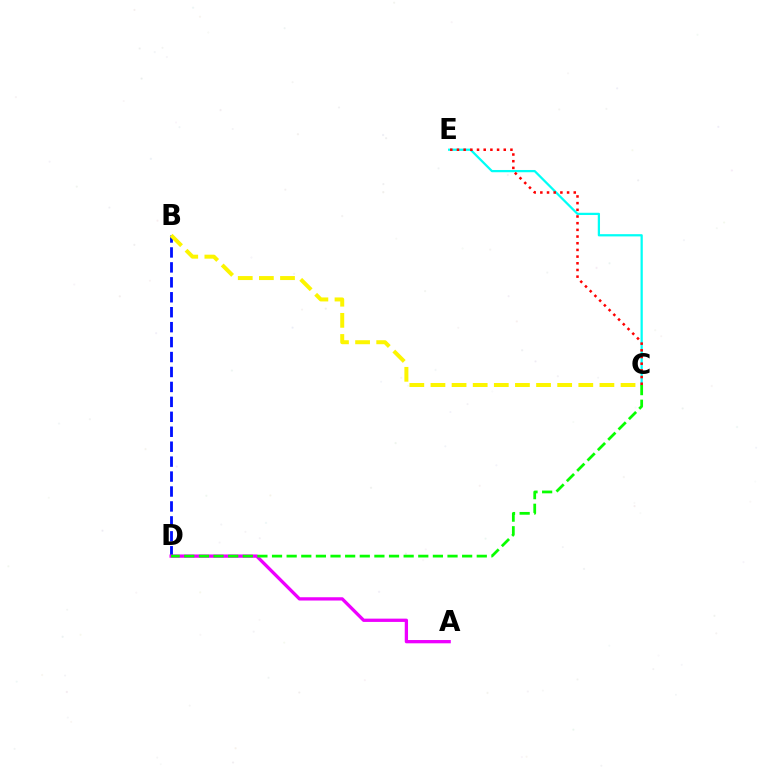{('C', 'E'): [{'color': '#00fff6', 'line_style': 'solid', 'thickness': 1.62}, {'color': '#ff0000', 'line_style': 'dotted', 'thickness': 1.82}], ('B', 'D'): [{'color': '#0010ff', 'line_style': 'dashed', 'thickness': 2.03}], ('A', 'D'): [{'color': '#ee00ff', 'line_style': 'solid', 'thickness': 2.37}], ('C', 'D'): [{'color': '#08ff00', 'line_style': 'dashed', 'thickness': 1.99}], ('B', 'C'): [{'color': '#fcf500', 'line_style': 'dashed', 'thickness': 2.87}]}